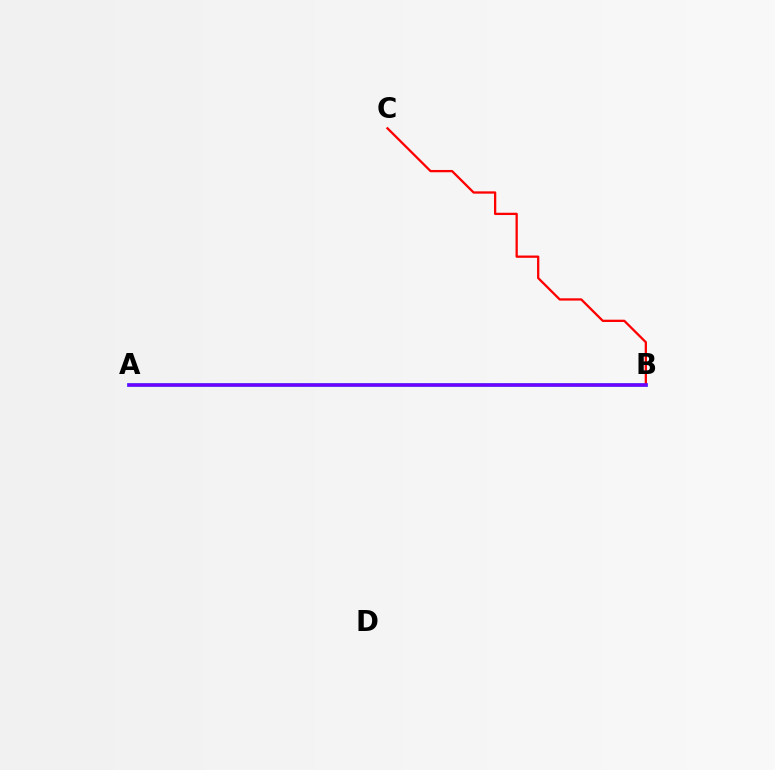{('A', 'B'): [{'color': '#00fff6', 'line_style': 'solid', 'thickness': 2.62}, {'color': '#84ff00', 'line_style': 'dashed', 'thickness': 1.66}, {'color': '#7200ff', 'line_style': 'solid', 'thickness': 2.58}], ('B', 'C'): [{'color': '#ff0000', 'line_style': 'solid', 'thickness': 1.65}]}